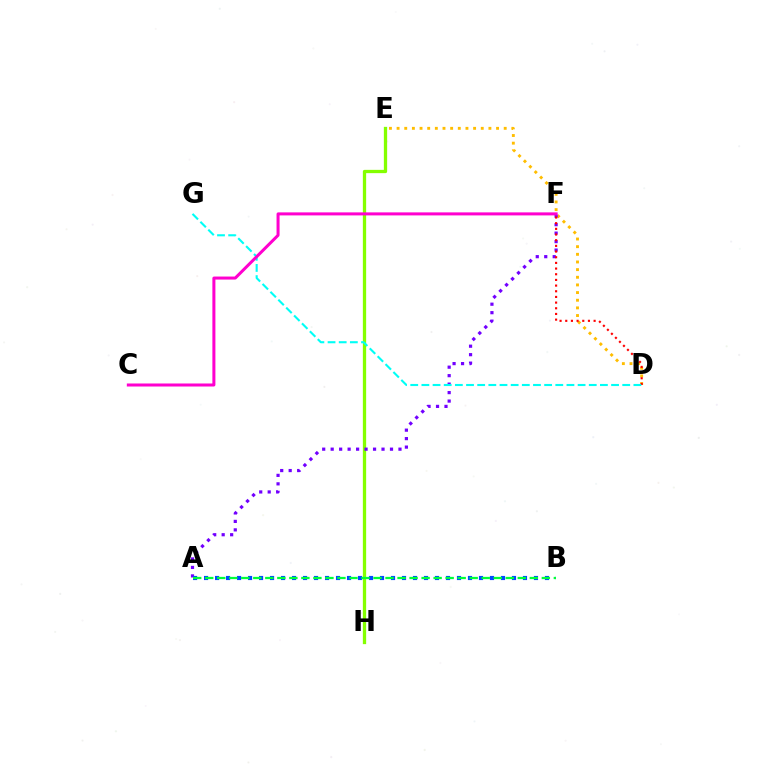{('D', 'E'): [{'color': '#ffbd00', 'line_style': 'dotted', 'thickness': 2.08}], ('E', 'H'): [{'color': '#84ff00', 'line_style': 'solid', 'thickness': 2.37}], ('A', 'F'): [{'color': '#7200ff', 'line_style': 'dotted', 'thickness': 2.3}], ('A', 'B'): [{'color': '#004bff', 'line_style': 'dotted', 'thickness': 2.99}, {'color': '#00ff39', 'line_style': 'dashed', 'thickness': 1.63}], ('D', 'F'): [{'color': '#ff0000', 'line_style': 'dotted', 'thickness': 1.54}], ('D', 'G'): [{'color': '#00fff6', 'line_style': 'dashed', 'thickness': 1.52}], ('C', 'F'): [{'color': '#ff00cf', 'line_style': 'solid', 'thickness': 2.18}]}